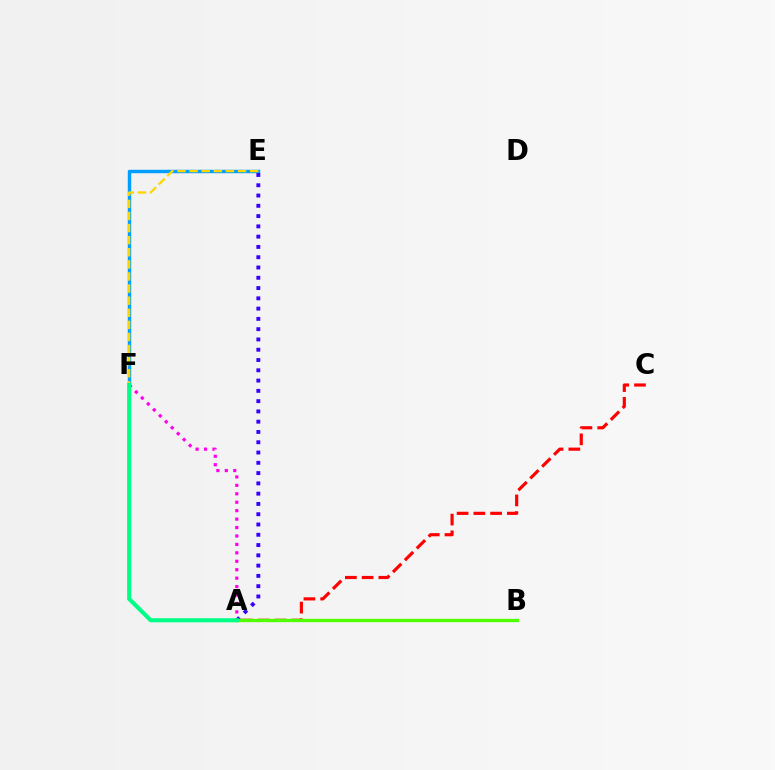{('E', 'F'): [{'color': '#009eff', 'line_style': 'solid', 'thickness': 2.48}, {'color': '#ffd500', 'line_style': 'dashed', 'thickness': 1.64}], ('A', 'C'): [{'color': '#ff0000', 'line_style': 'dashed', 'thickness': 2.28}], ('A', 'F'): [{'color': '#ff00ed', 'line_style': 'dotted', 'thickness': 2.29}, {'color': '#00ff86', 'line_style': 'solid', 'thickness': 2.96}], ('A', 'E'): [{'color': '#3700ff', 'line_style': 'dotted', 'thickness': 2.79}], ('A', 'B'): [{'color': '#4fff00', 'line_style': 'solid', 'thickness': 2.39}]}